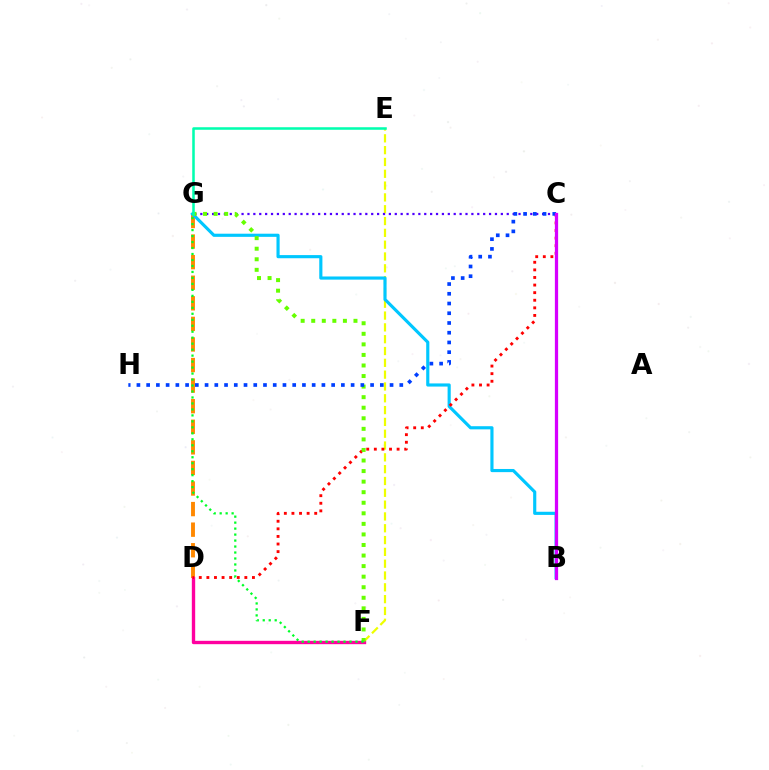{('D', 'G'): [{'color': '#ff8800', 'line_style': 'dashed', 'thickness': 2.8}], ('E', 'F'): [{'color': '#eeff00', 'line_style': 'dashed', 'thickness': 1.61}], ('C', 'G'): [{'color': '#4f00ff', 'line_style': 'dotted', 'thickness': 1.6}], ('B', 'G'): [{'color': '#00c7ff', 'line_style': 'solid', 'thickness': 2.27}], ('D', 'F'): [{'color': '#ff00a0', 'line_style': 'solid', 'thickness': 2.42}], ('C', 'D'): [{'color': '#ff0000', 'line_style': 'dotted', 'thickness': 2.06}], ('F', 'G'): [{'color': '#66ff00', 'line_style': 'dotted', 'thickness': 2.87}, {'color': '#00ff27', 'line_style': 'dotted', 'thickness': 1.62}], ('C', 'H'): [{'color': '#003fff', 'line_style': 'dotted', 'thickness': 2.65}], ('B', 'C'): [{'color': '#d600ff', 'line_style': 'solid', 'thickness': 2.34}], ('E', 'G'): [{'color': '#00ffaf', 'line_style': 'solid', 'thickness': 1.83}]}